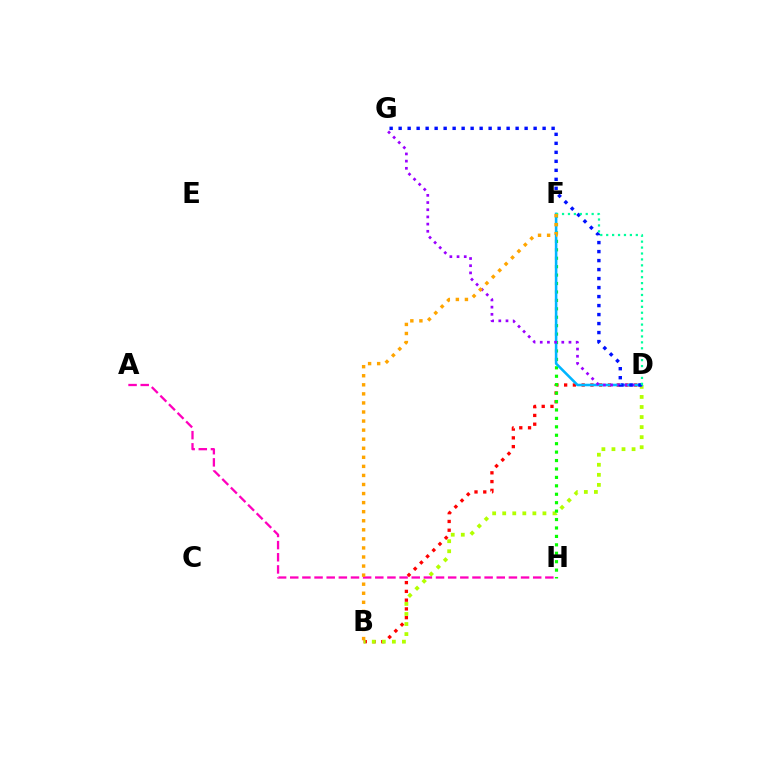{('B', 'D'): [{'color': '#ff0000', 'line_style': 'dotted', 'thickness': 2.38}, {'color': '#b3ff00', 'line_style': 'dotted', 'thickness': 2.73}], ('F', 'H'): [{'color': '#08ff00', 'line_style': 'dotted', 'thickness': 2.29}], ('D', 'F'): [{'color': '#00b5ff', 'line_style': 'solid', 'thickness': 1.85}, {'color': '#00ff9d', 'line_style': 'dotted', 'thickness': 1.61}], ('D', 'G'): [{'color': '#9b00ff', 'line_style': 'dotted', 'thickness': 1.95}, {'color': '#0010ff', 'line_style': 'dotted', 'thickness': 2.44}], ('A', 'H'): [{'color': '#ff00bd', 'line_style': 'dashed', 'thickness': 1.65}], ('B', 'F'): [{'color': '#ffa500', 'line_style': 'dotted', 'thickness': 2.46}]}